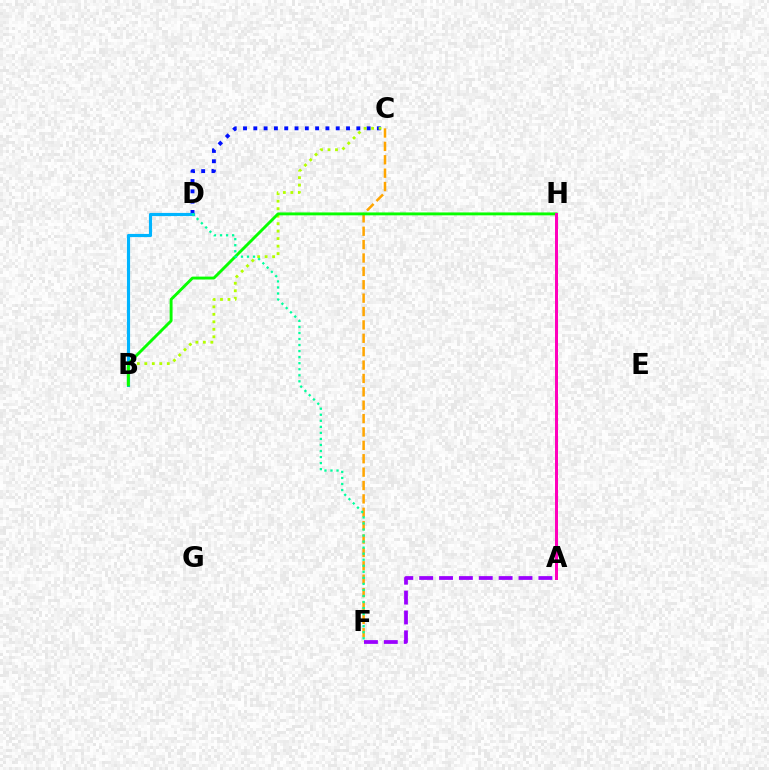{('C', 'F'): [{'color': '#ffa500', 'line_style': 'dashed', 'thickness': 1.82}], ('C', 'D'): [{'color': '#0010ff', 'line_style': 'dotted', 'thickness': 2.8}], ('B', 'D'): [{'color': '#00b5ff', 'line_style': 'solid', 'thickness': 2.27}], ('B', 'C'): [{'color': '#b3ff00', 'line_style': 'dotted', 'thickness': 2.03}], ('A', 'F'): [{'color': '#9b00ff', 'line_style': 'dashed', 'thickness': 2.7}], ('B', 'H'): [{'color': '#08ff00', 'line_style': 'solid', 'thickness': 2.08}], ('A', 'H'): [{'color': '#ff0000', 'line_style': 'solid', 'thickness': 2.03}, {'color': '#ff00bd', 'line_style': 'solid', 'thickness': 2.16}], ('D', 'F'): [{'color': '#00ff9d', 'line_style': 'dotted', 'thickness': 1.64}]}